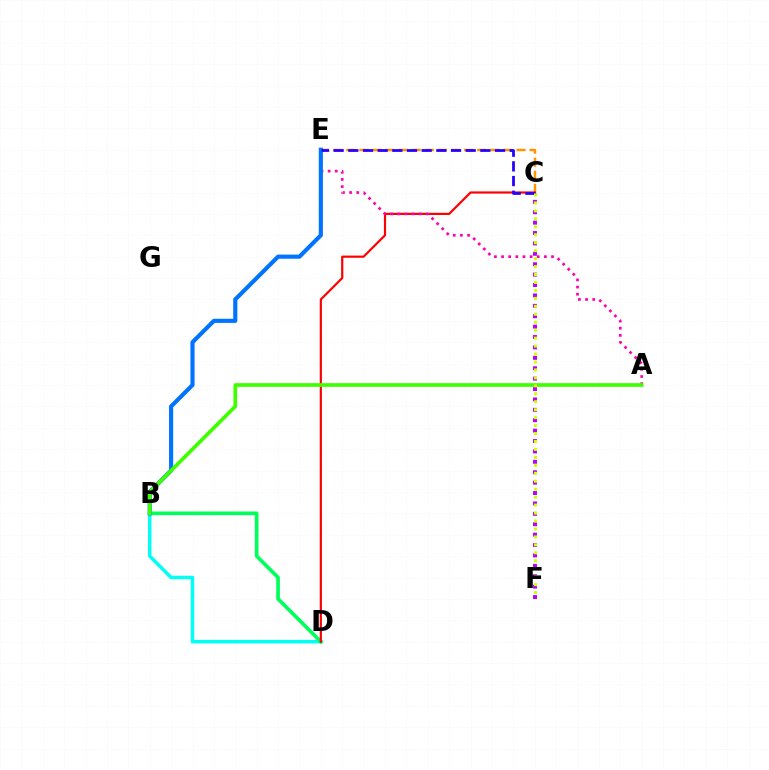{('C', 'E'): [{'color': '#ff9400', 'line_style': 'dashed', 'thickness': 1.78}, {'color': '#2500ff', 'line_style': 'dashed', 'thickness': 1.99}], ('B', 'D'): [{'color': '#00fff6', 'line_style': 'solid', 'thickness': 2.51}, {'color': '#00ff5c', 'line_style': 'solid', 'thickness': 2.65}], ('C', 'F'): [{'color': '#b900ff', 'line_style': 'dotted', 'thickness': 2.83}, {'color': '#d1ff00', 'line_style': 'dotted', 'thickness': 2.16}], ('C', 'D'): [{'color': '#ff0000', 'line_style': 'solid', 'thickness': 1.58}], ('A', 'E'): [{'color': '#ff00ac', 'line_style': 'dotted', 'thickness': 1.94}], ('B', 'E'): [{'color': '#0074ff', 'line_style': 'solid', 'thickness': 2.98}], ('A', 'B'): [{'color': '#3dff00', 'line_style': 'solid', 'thickness': 2.64}]}